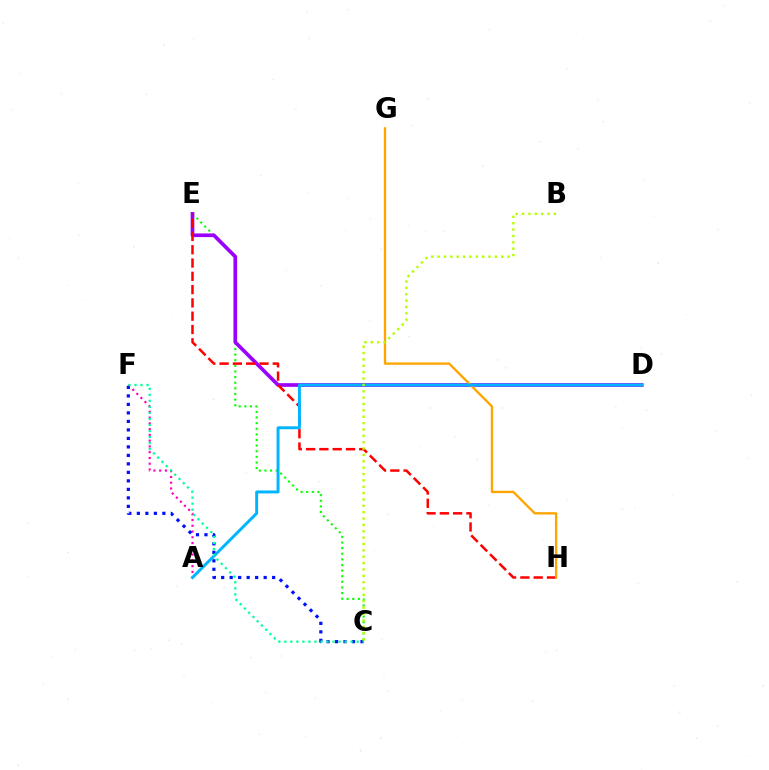{('C', 'E'): [{'color': '#08ff00', 'line_style': 'dotted', 'thickness': 1.53}], ('D', 'E'): [{'color': '#9b00ff', 'line_style': 'solid', 'thickness': 2.65}], ('A', 'F'): [{'color': '#ff00bd', 'line_style': 'dotted', 'thickness': 1.57}], ('E', 'H'): [{'color': '#ff0000', 'line_style': 'dashed', 'thickness': 1.81}], ('C', 'F'): [{'color': '#0010ff', 'line_style': 'dotted', 'thickness': 2.31}, {'color': '#00ff9d', 'line_style': 'dotted', 'thickness': 1.64}], ('G', 'H'): [{'color': '#ffa500', 'line_style': 'solid', 'thickness': 1.69}], ('A', 'D'): [{'color': '#00b5ff', 'line_style': 'solid', 'thickness': 2.12}], ('B', 'C'): [{'color': '#b3ff00', 'line_style': 'dotted', 'thickness': 1.73}]}